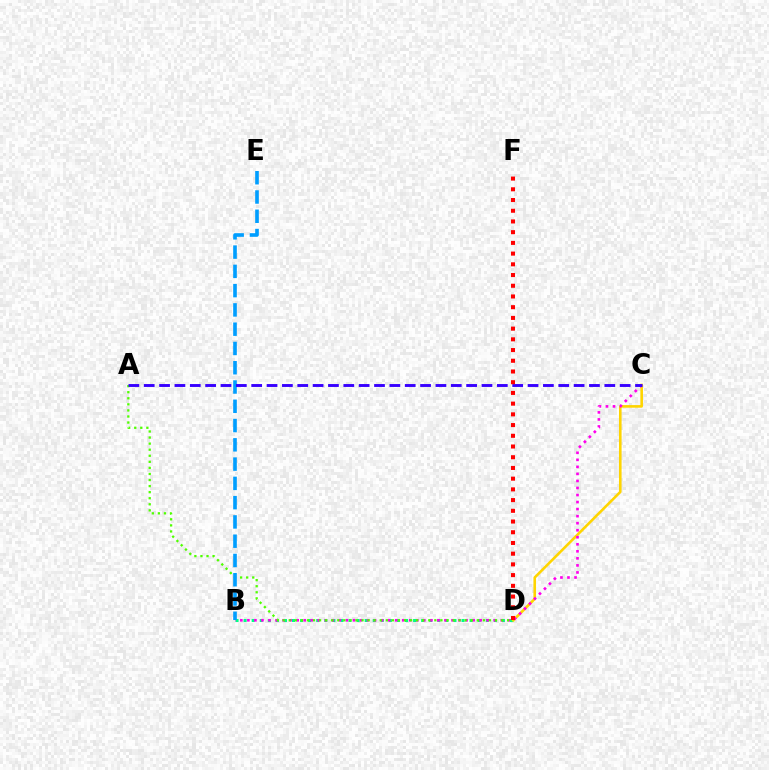{('B', 'D'): [{'color': '#00ff86', 'line_style': 'dotted', 'thickness': 2.19}], ('C', 'D'): [{'color': '#ffd500', 'line_style': 'solid', 'thickness': 1.87}], ('B', 'C'): [{'color': '#ff00ed', 'line_style': 'dotted', 'thickness': 1.91}], ('A', 'D'): [{'color': '#4fff00', 'line_style': 'dotted', 'thickness': 1.65}], ('B', 'E'): [{'color': '#009eff', 'line_style': 'dashed', 'thickness': 2.62}], ('A', 'C'): [{'color': '#3700ff', 'line_style': 'dashed', 'thickness': 2.09}], ('D', 'F'): [{'color': '#ff0000', 'line_style': 'dotted', 'thickness': 2.91}]}